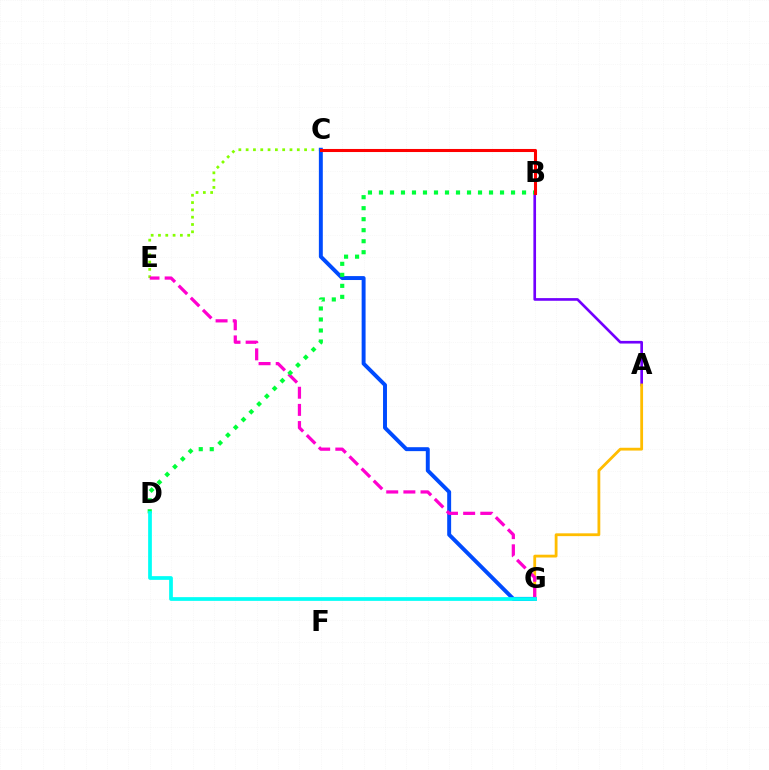{('A', 'B'): [{'color': '#7200ff', 'line_style': 'solid', 'thickness': 1.91}], ('C', 'E'): [{'color': '#84ff00', 'line_style': 'dotted', 'thickness': 1.98}], ('C', 'G'): [{'color': '#004bff', 'line_style': 'solid', 'thickness': 2.83}], ('A', 'G'): [{'color': '#ffbd00', 'line_style': 'solid', 'thickness': 2.02}], ('E', 'G'): [{'color': '#ff00cf', 'line_style': 'dashed', 'thickness': 2.33}], ('B', 'D'): [{'color': '#00ff39', 'line_style': 'dotted', 'thickness': 2.99}], ('B', 'C'): [{'color': '#ff0000', 'line_style': 'solid', 'thickness': 2.2}], ('D', 'G'): [{'color': '#00fff6', 'line_style': 'solid', 'thickness': 2.68}]}